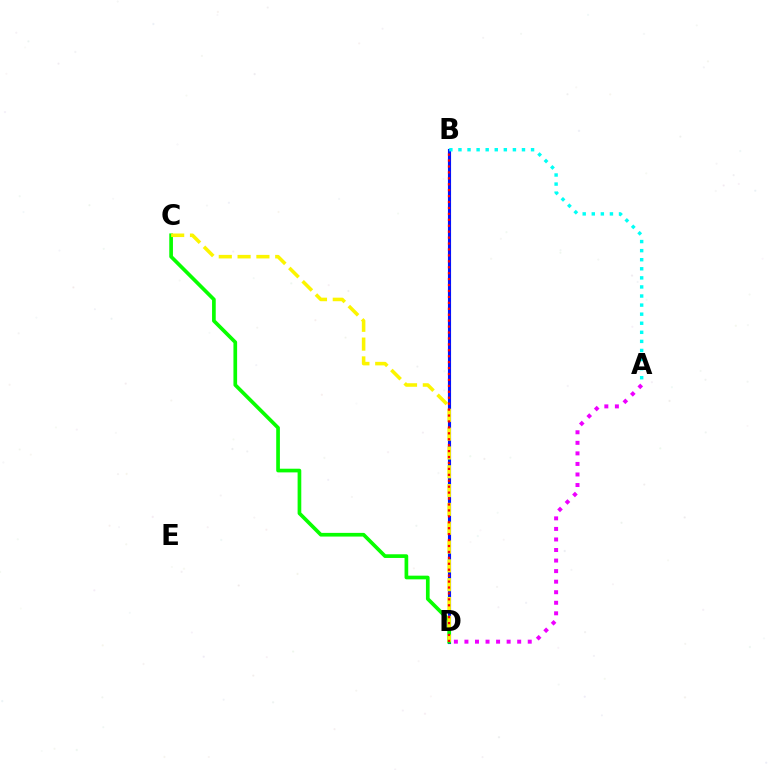{('B', 'D'): [{'color': '#0010ff', 'line_style': 'solid', 'thickness': 2.25}, {'color': '#ff0000', 'line_style': 'dotted', 'thickness': 1.61}], ('C', 'D'): [{'color': '#08ff00', 'line_style': 'solid', 'thickness': 2.65}, {'color': '#fcf500', 'line_style': 'dashed', 'thickness': 2.56}], ('A', 'D'): [{'color': '#ee00ff', 'line_style': 'dotted', 'thickness': 2.87}], ('A', 'B'): [{'color': '#00fff6', 'line_style': 'dotted', 'thickness': 2.47}]}